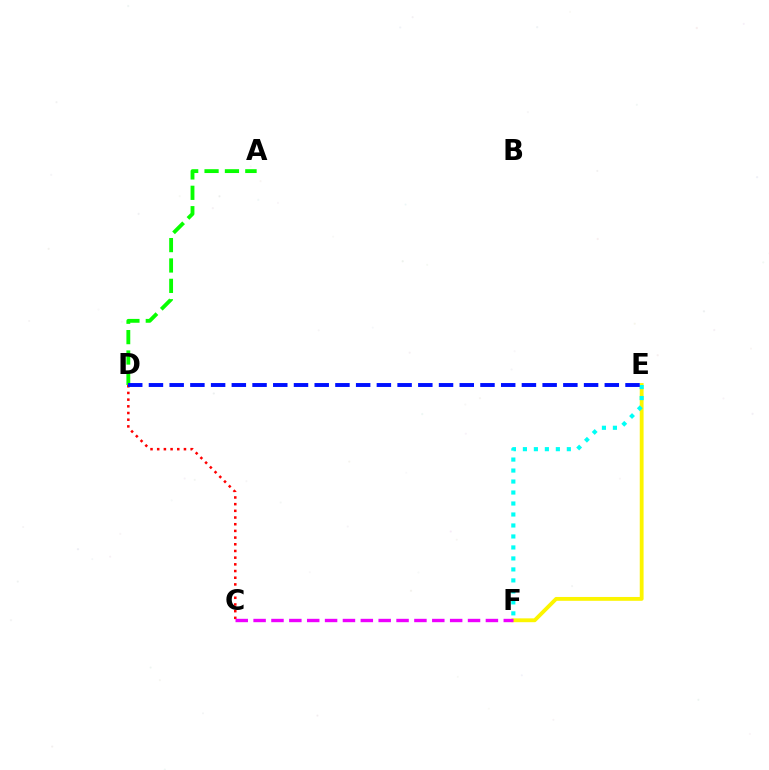{('C', 'D'): [{'color': '#ff0000', 'line_style': 'dotted', 'thickness': 1.82}], ('E', 'F'): [{'color': '#fcf500', 'line_style': 'solid', 'thickness': 2.76}, {'color': '#00fff6', 'line_style': 'dotted', 'thickness': 2.98}], ('A', 'D'): [{'color': '#08ff00', 'line_style': 'dashed', 'thickness': 2.77}], ('C', 'F'): [{'color': '#ee00ff', 'line_style': 'dashed', 'thickness': 2.43}], ('D', 'E'): [{'color': '#0010ff', 'line_style': 'dashed', 'thickness': 2.81}]}